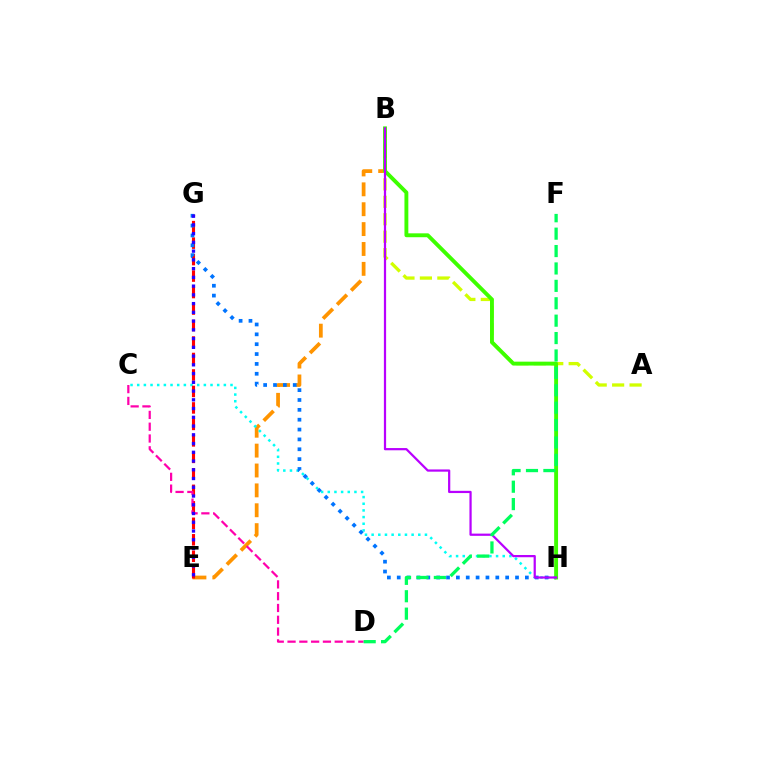{('B', 'E'): [{'color': '#ff9400', 'line_style': 'dashed', 'thickness': 2.7}], ('C', 'H'): [{'color': '#00fff6', 'line_style': 'dotted', 'thickness': 1.81}], ('E', 'G'): [{'color': '#ff0000', 'line_style': 'dashed', 'thickness': 2.24}, {'color': '#2500ff', 'line_style': 'dotted', 'thickness': 2.38}], ('G', 'H'): [{'color': '#0074ff', 'line_style': 'dotted', 'thickness': 2.68}], ('C', 'D'): [{'color': '#ff00ac', 'line_style': 'dashed', 'thickness': 1.6}], ('A', 'B'): [{'color': '#d1ff00', 'line_style': 'dashed', 'thickness': 2.37}], ('B', 'H'): [{'color': '#3dff00', 'line_style': 'solid', 'thickness': 2.8}, {'color': '#b900ff', 'line_style': 'solid', 'thickness': 1.6}], ('D', 'F'): [{'color': '#00ff5c', 'line_style': 'dashed', 'thickness': 2.36}]}